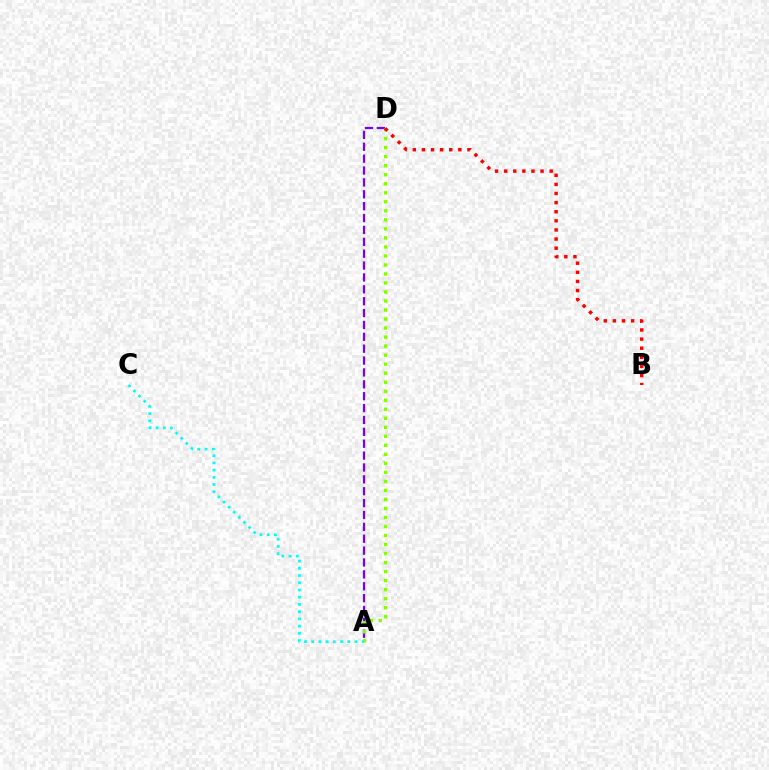{('A', 'D'): [{'color': '#7200ff', 'line_style': 'dashed', 'thickness': 1.61}, {'color': '#84ff00', 'line_style': 'dotted', 'thickness': 2.45}], ('A', 'C'): [{'color': '#00fff6', 'line_style': 'dotted', 'thickness': 1.96}], ('B', 'D'): [{'color': '#ff0000', 'line_style': 'dotted', 'thickness': 2.47}]}